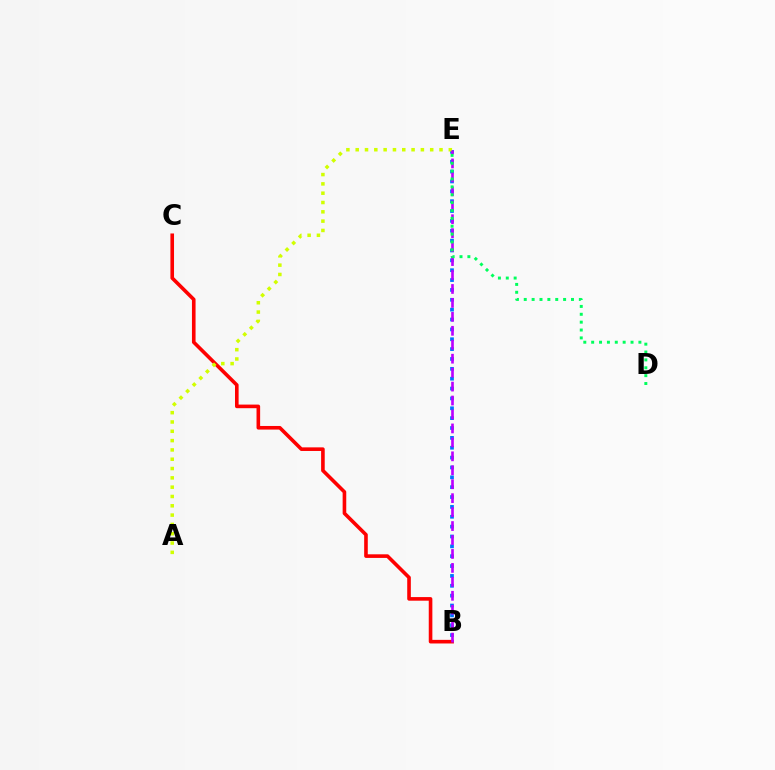{('B', 'E'): [{'color': '#0074ff', 'line_style': 'dotted', 'thickness': 2.68}, {'color': '#b900ff', 'line_style': 'dashed', 'thickness': 1.89}], ('B', 'C'): [{'color': '#ff0000', 'line_style': 'solid', 'thickness': 2.6}], ('A', 'E'): [{'color': '#d1ff00', 'line_style': 'dotted', 'thickness': 2.53}], ('D', 'E'): [{'color': '#00ff5c', 'line_style': 'dotted', 'thickness': 2.14}]}